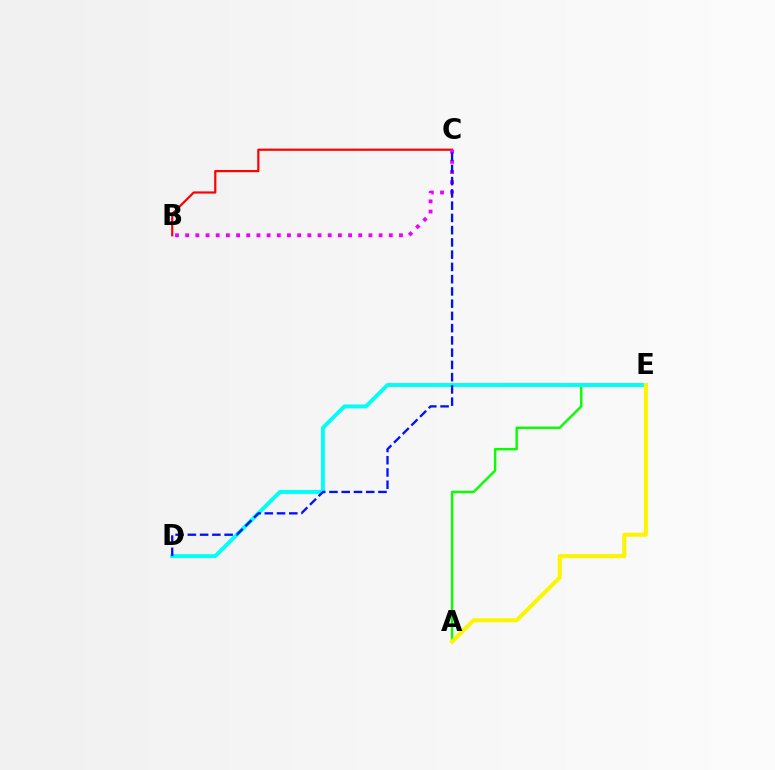{('A', 'E'): [{'color': '#08ff00', 'line_style': 'solid', 'thickness': 1.75}, {'color': '#fcf500', 'line_style': 'solid', 'thickness': 2.91}], ('B', 'C'): [{'color': '#ff0000', 'line_style': 'solid', 'thickness': 1.58}, {'color': '#ee00ff', 'line_style': 'dotted', 'thickness': 2.77}], ('D', 'E'): [{'color': '#00fff6', 'line_style': 'solid', 'thickness': 2.82}], ('C', 'D'): [{'color': '#0010ff', 'line_style': 'dashed', 'thickness': 1.66}]}